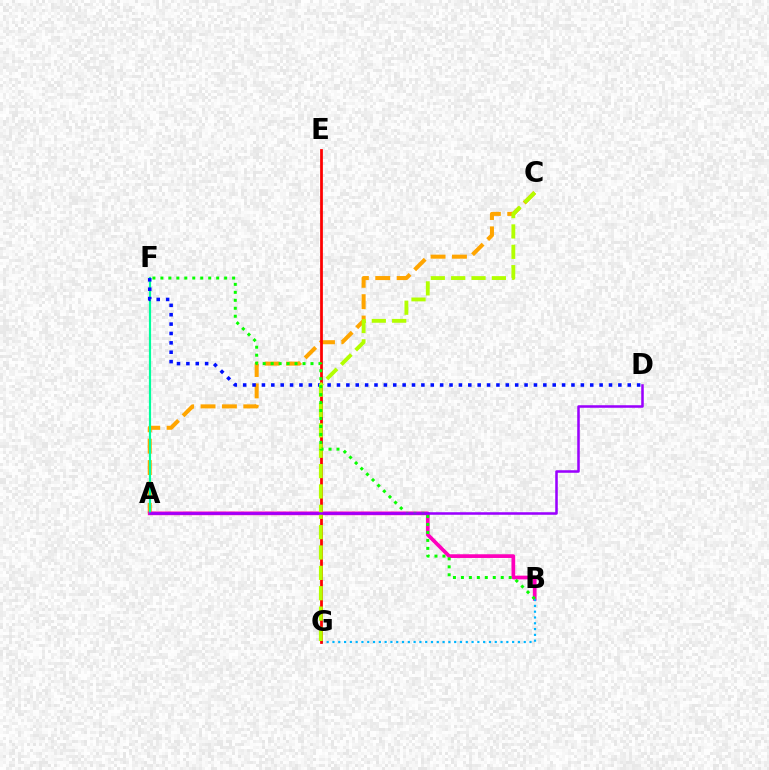{('A', 'C'): [{'color': '#ffa500', 'line_style': 'dashed', 'thickness': 2.91}], ('A', 'B'): [{'color': '#ff00bd', 'line_style': 'solid', 'thickness': 2.67}], ('A', 'F'): [{'color': '#00ff9d', 'line_style': 'solid', 'thickness': 1.57}], ('B', 'G'): [{'color': '#00b5ff', 'line_style': 'dotted', 'thickness': 1.57}], ('E', 'G'): [{'color': '#ff0000', 'line_style': 'solid', 'thickness': 1.99}], ('D', 'F'): [{'color': '#0010ff', 'line_style': 'dotted', 'thickness': 2.55}], ('C', 'G'): [{'color': '#b3ff00', 'line_style': 'dashed', 'thickness': 2.77}], ('B', 'F'): [{'color': '#08ff00', 'line_style': 'dotted', 'thickness': 2.16}], ('A', 'D'): [{'color': '#9b00ff', 'line_style': 'solid', 'thickness': 1.83}]}